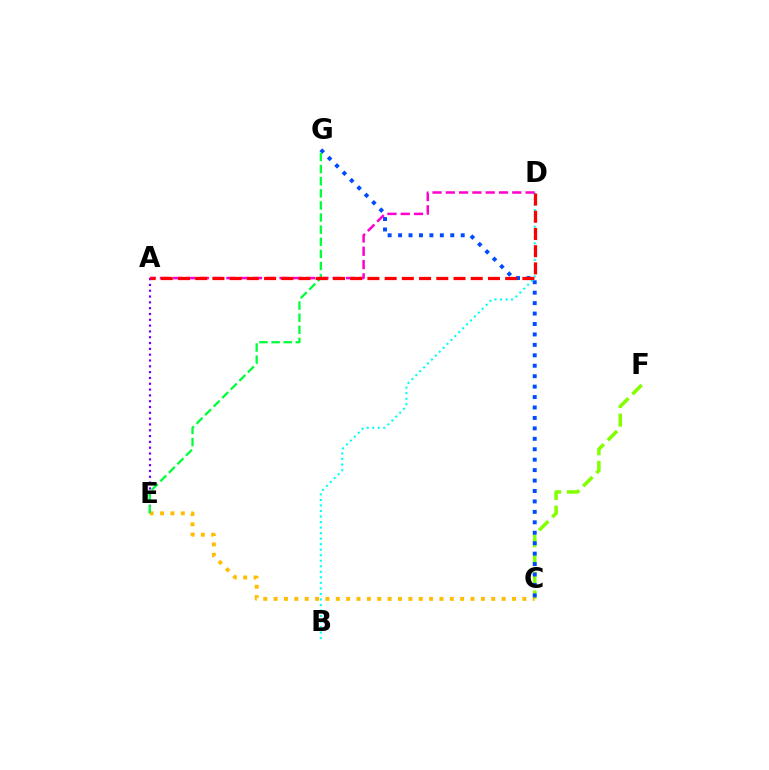{('A', 'E'): [{'color': '#7200ff', 'line_style': 'dotted', 'thickness': 1.58}], ('C', 'F'): [{'color': '#84ff00', 'line_style': 'dashed', 'thickness': 2.54}], ('C', 'E'): [{'color': '#ffbd00', 'line_style': 'dotted', 'thickness': 2.82}], ('C', 'G'): [{'color': '#004bff', 'line_style': 'dotted', 'thickness': 2.84}], ('E', 'G'): [{'color': '#00ff39', 'line_style': 'dashed', 'thickness': 1.65}], ('B', 'D'): [{'color': '#00fff6', 'line_style': 'dotted', 'thickness': 1.5}], ('A', 'D'): [{'color': '#ff00cf', 'line_style': 'dashed', 'thickness': 1.81}, {'color': '#ff0000', 'line_style': 'dashed', 'thickness': 2.34}]}